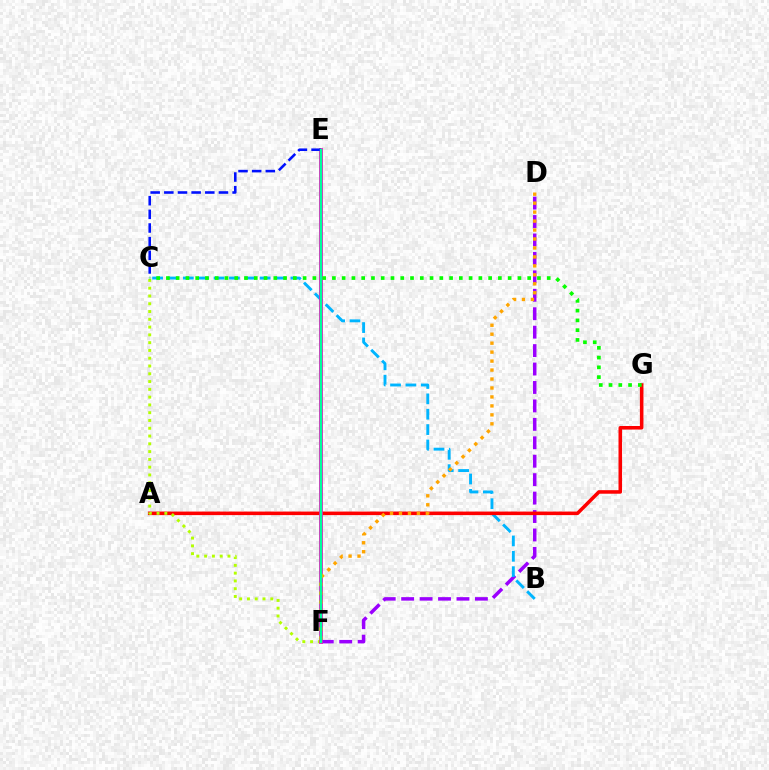{('D', 'F'): [{'color': '#9b00ff', 'line_style': 'dashed', 'thickness': 2.5}, {'color': '#ffa500', 'line_style': 'dotted', 'thickness': 2.43}], ('B', 'C'): [{'color': '#00b5ff', 'line_style': 'dashed', 'thickness': 2.09}], ('A', 'G'): [{'color': '#ff0000', 'line_style': 'solid', 'thickness': 2.56}], ('C', 'F'): [{'color': '#b3ff00', 'line_style': 'dotted', 'thickness': 2.11}], ('E', 'F'): [{'color': '#ff00bd', 'line_style': 'solid', 'thickness': 2.74}, {'color': '#00ff9d', 'line_style': 'solid', 'thickness': 1.77}], ('C', 'E'): [{'color': '#0010ff', 'line_style': 'dashed', 'thickness': 1.85}], ('C', 'G'): [{'color': '#08ff00', 'line_style': 'dotted', 'thickness': 2.65}]}